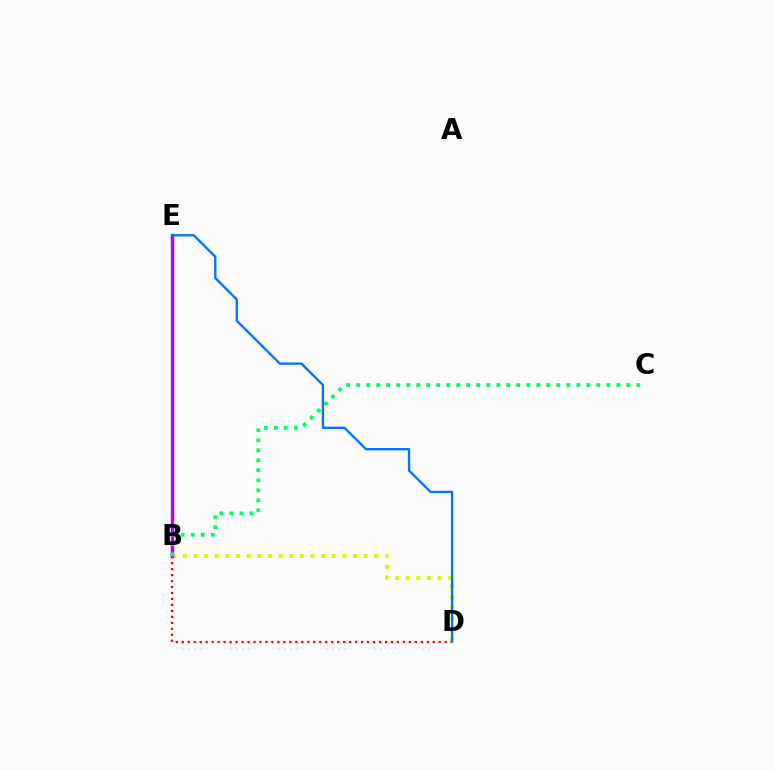{('B', 'D'): [{'color': '#d1ff00', 'line_style': 'dotted', 'thickness': 2.89}, {'color': '#ff0000', 'line_style': 'dotted', 'thickness': 1.62}], ('B', 'E'): [{'color': '#b900ff', 'line_style': 'solid', 'thickness': 2.48}], ('B', 'C'): [{'color': '#00ff5c', 'line_style': 'dotted', 'thickness': 2.72}], ('D', 'E'): [{'color': '#0074ff', 'line_style': 'solid', 'thickness': 1.68}]}